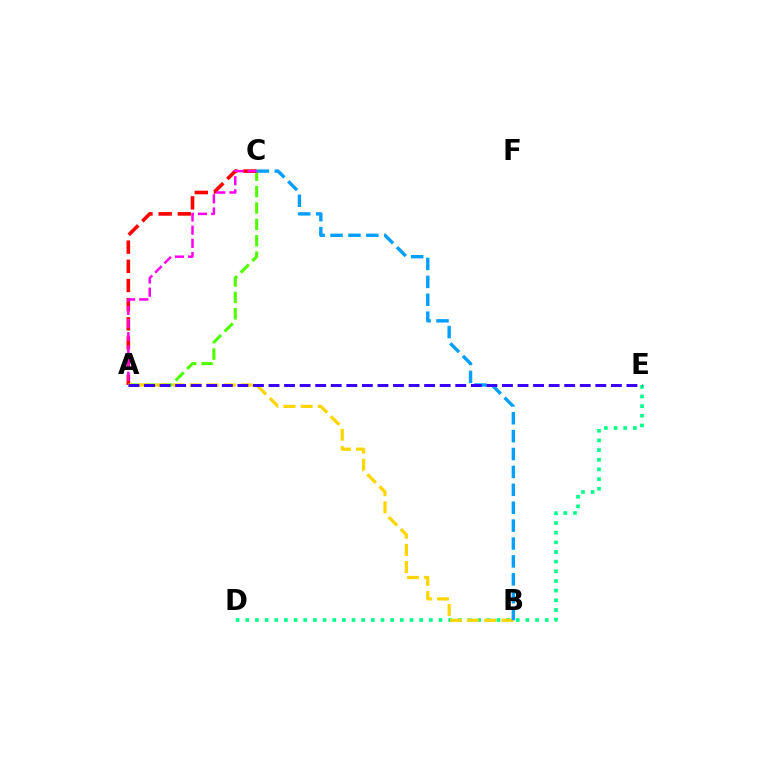{('A', 'C'): [{'color': '#4fff00', 'line_style': 'dashed', 'thickness': 2.22}, {'color': '#ff0000', 'line_style': 'dashed', 'thickness': 2.61}, {'color': '#ff00ed', 'line_style': 'dashed', 'thickness': 1.79}], ('D', 'E'): [{'color': '#00ff86', 'line_style': 'dotted', 'thickness': 2.62}], ('A', 'B'): [{'color': '#ffd500', 'line_style': 'dashed', 'thickness': 2.33}], ('B', 'C'): [{'color': '#009eff', 'line_style': 'dashed', 'thickness': 2.43}], ('A', 'E'): [{'color': '#3700ff', 'line_style': 'dashed', 'thickness': 2.11}]}